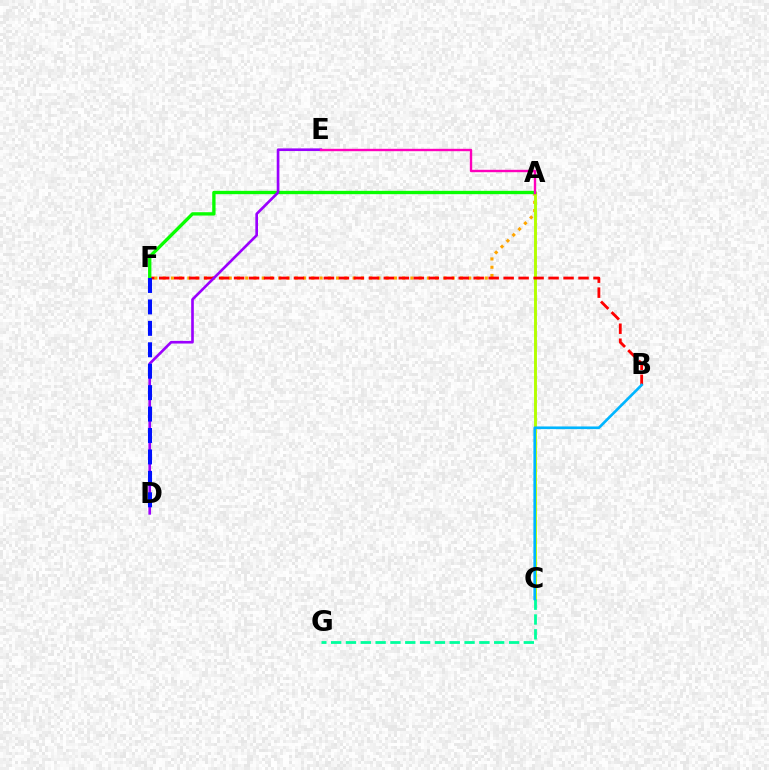{('A', 'F'): [{'color': '#ffa500', 'line_style': 'dotted', 'thickness': 2.24}, {'color': '#08ff00', 'line_style': 'solid', 'thickness': 2.41}], ('A', 'C'): [{'color': '#b3ff00', 'line_style': 'solid', 'thickness': 2.08}], ('B', 'F'): [{'color': '#ff0000', 'line_style': 'dashed', 'thickness': 2.03}], ('C', 'G'): [{'color': '#00ff9d', 'line_style': 'dashed', 'thickness': 2.01}], ('D', 'E'): [{'color': '#9b00ff', 'line_style': 'solid', 'thickness': 1.91}], ('A', 'E'): [{'color': '#ff00bd', 'line_style': 'solid', 'thickness': 1.72}], ('D', 'F'): [{'color': '#0010ff', 'line_style': 'dashed', 'thickness': 2.91}], ('B', 'C'): [{'color': '#00b5ff', 'line_style': 'solid', 'thickness': 1.92}]}